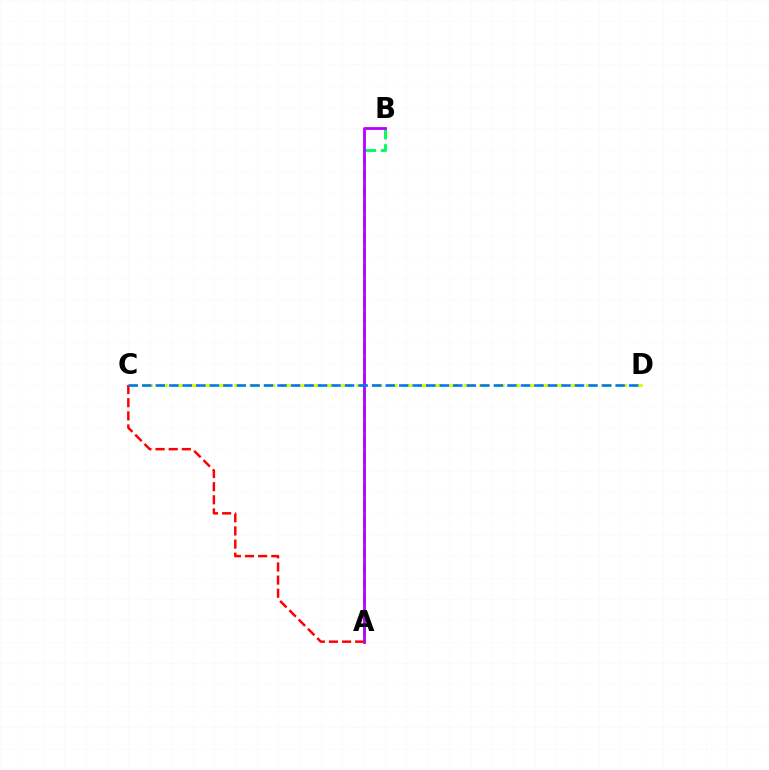{('A', 'B'): [{'color': '#00ff5c', 'line_style': 'dashed', 'thickness': 2.13}, {'color': '#b900ff', 'line_style': 'solid', 'thickness': 2.02}], ('C', 'D'): [{'color': '#d1ff00', 'line_style': 'dashed', 'thickness': 2.08}, {'color': '#0074ff', 'line_style': 'dashed', 'thickness': 1.84}], ('A', 'C'): [{'color': '#ff0000', 'line_style': 'dashed', 'thickness': 1.78}]}